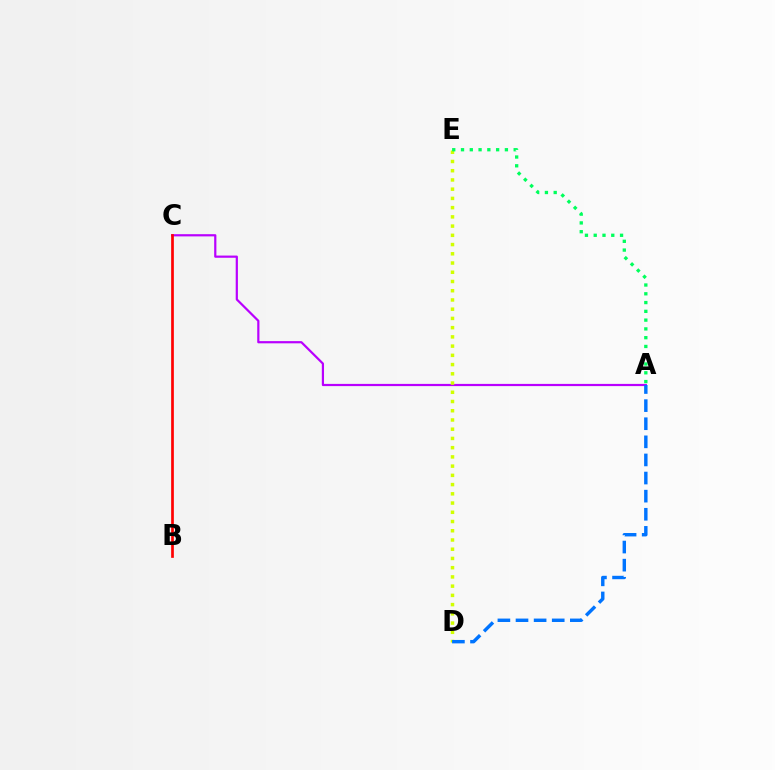{('A', 'C'): [{'color': '#b900ff', 'line_style': 'solid', 'thickness': 1.59}], ('D', 'E'): [{'color': '#d1ff00', 'line_style': 'dotted', 'thickness': 2.51}], ('B', 'C'): [{'color': '#ff0000', 'line_style': 'solid', 'thickness': 1.94}], ('A', 'E'): [{'color': '#00ff5c', 'line_style': 'dotted', 'thickness': 2.38}], ('A', 'D'): [{'color': '#0074ff', 'line_style': 'dashed', 'thickness': 2.46}]}